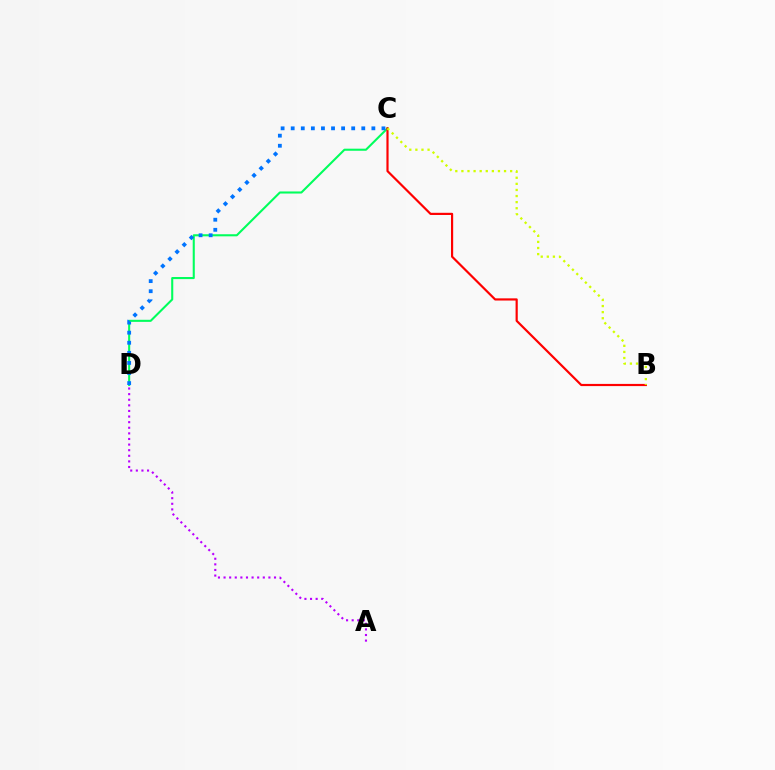{('C', 'D'): [{'color': '#00ff5c', 'line_style': 'solid', 'thickness': 1.5}, {'color': '#0074ff', 'line_style': 'dotted', 'thickness': 2.74}], ('B', 'C'): [{'color': '#ff0000', 'line_style': 'solid', 'thickness': 1.57}, {'color': '#d1ff00', 'line_style': 'dotted', 'thickness': 1.66}], ('A', 'D'): [{'color': '#b900ff', 'line_style': 'dotted', 'thickness': 1.52}]}